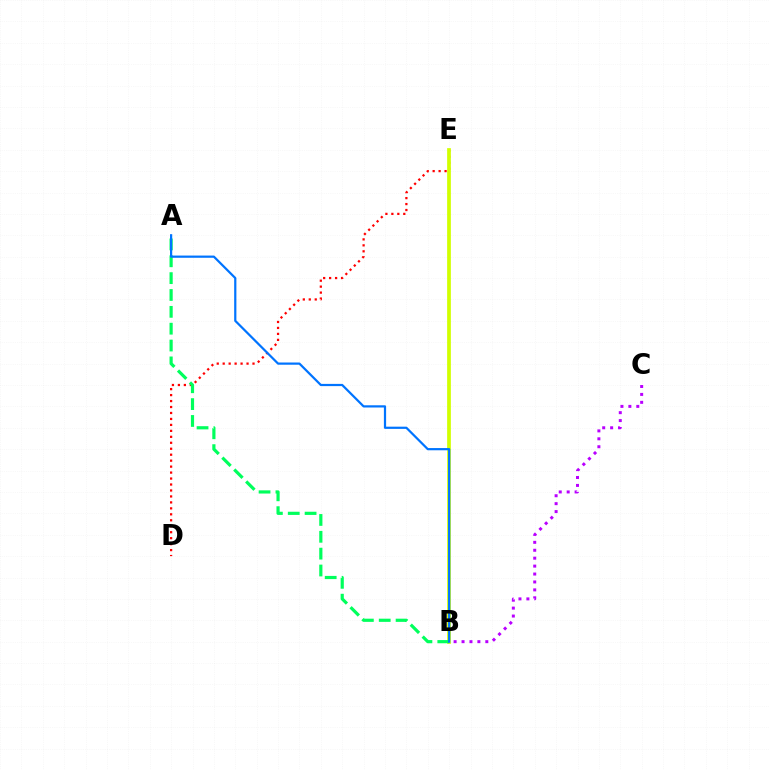{('D', 'E'): [{'color': '#ff0000', 'line_style': 'dotted', 'thickness': 1.62}], ('B', 'E'): [{'color': '#d1ff00', 'line_style': 'solid', 'thickness': 2.68}], ('B', 'C'): [{'color': '#b900ff', 'line_style': 'dotted', 'thickness': 2.15}], ('A', 'B'): [{'color': '#00ff5c', 'line_style': 'dashed', 'thickness': 2.29}, {'color': '#0074ff', 'line_style': 'solid', 'thickness': 1.59}]}